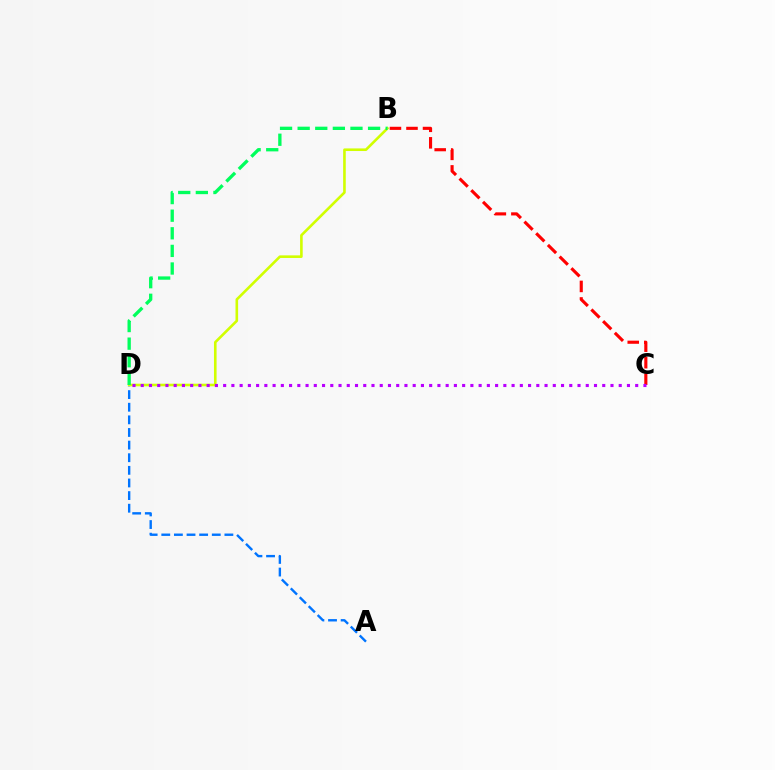{('A', 'D'): [{'color': '#0074ff', 'line_style': 'dashed', 'thickness': 1.71}], ('B', 'D'): [{'color': '#d1ff00', 'line_style': 'solid', 'thickness': 1.88}, {'color': '#00ff5c', 'line_style': 'dashed', 'thickness': 2.39}], ('B', 'C'): [{'color': '#ff0000', 'line_style': 'dashed', 'thickness': 2.25}], ('C', 'D'): [{'color': '#b900ff', 'line_style': 'dotted', 'thickness': 2.24}]}